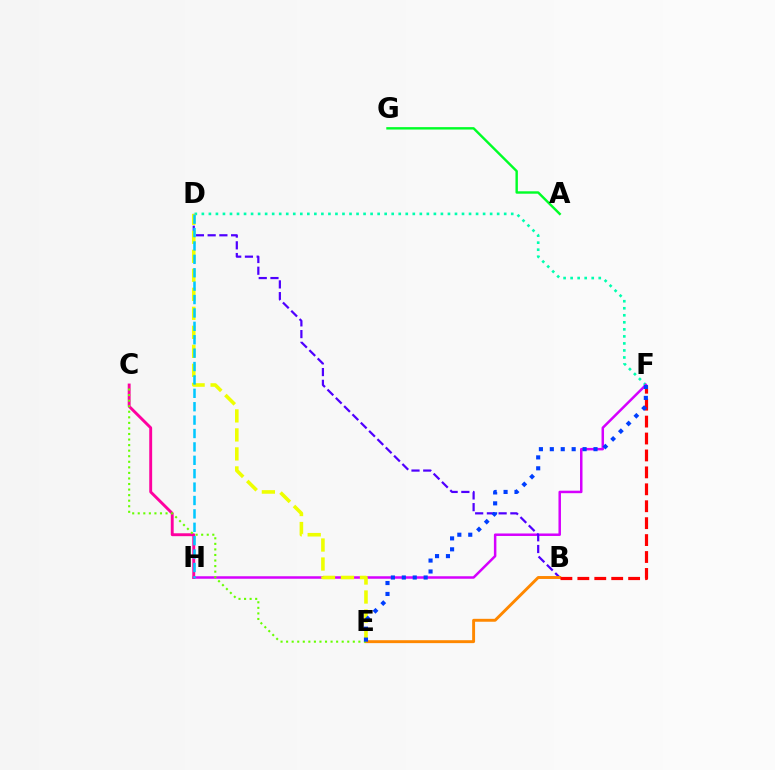{('D', 'F'): [{'color': '#00ffaf', 'line_style': 'dotted', 'thickness': 1.91}], ('F', 'H'): [{'color': '#d600ff', 'line_style': 'solid', 'thickness': 1.8}], ('B', 'D'): [{'color': '#4f00ff', 'line_style': 'dashed', 'thickness': 1.59}], ('C', 'H'): [{'color': '#ff00a0', 'line_style': 'solid', 'thickness': 2.09}], ('D', 'E'): [{'color': '#eeff00', 'line_style': 'dashed', 'thickness': 2.58}], ('B', 'E'): [{'color': '#ff8800', 'line_style': 'solid', 'thickness': 2.1}], ('C', 'E'): [{'color': '#66ff00', 'line_style': 'dotted', 'thickness': 1.51}], ('D', 'H'): [{'color': '#00c7ff', 'line_style': 'dashed', 'thickness': 1.82}], ('B', 'F'): [{'color': '#ff0000', 'line_style': 'dashed', 'thickness': 2.3}], ('A', 'G'): [{'color': '#00ff27', 'line_style': 'solid', 'thickness': 1.74}], ('E', 'F'): [{'color': '#003fff', 'line_style': 'dotted', 'thickness': 2.97}]}